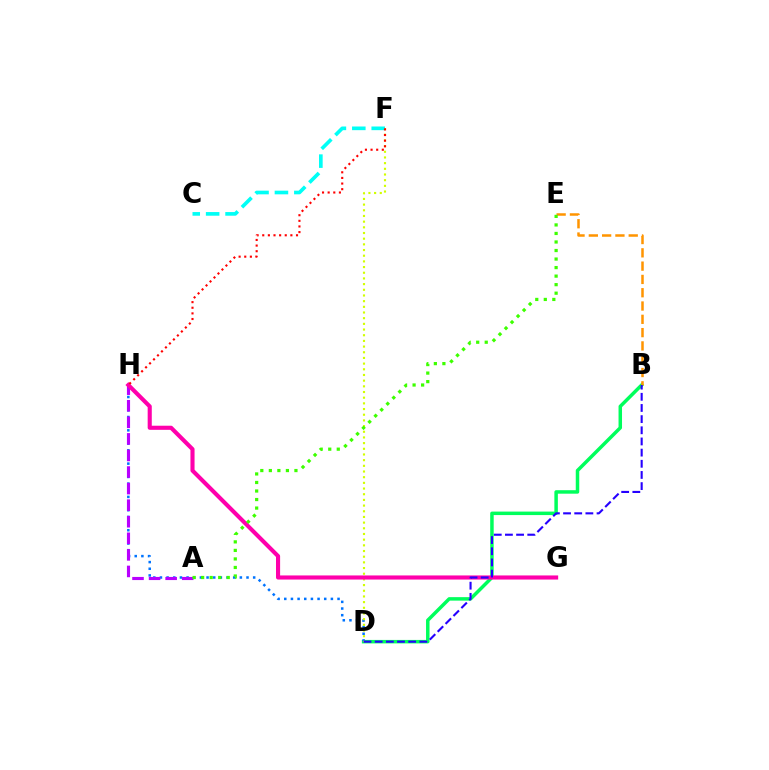{('B', 'D'): [{'color': '#00ff5c', 'line_style': 'solid', 'thickness': 2.51}, {'color': '#2500ff', 'line_style': 'dashed', 'thickness': 1.52}], ('D', 'H'): [{'color': '#0074ff', 'line_style': 'dotted', 'thickness': 1.81}], ('D', 'F'): [{'color': '#d1ff00', 'line_style': 'dotted', 'thickness': 1.54}], ('C', 'F'): [{'color': '#00fff6', 'line_style': 'dashed', 'thickness': 2.64}], ('A', 'H'): [{'color': '#b900ff', 'line_style': 'dashed', 'thickness': 2.25}], ('B', 'E'): [{'color': '#ff9400', 'line_style': 'dashed', 'thickness': 1.81}], ('G', 'H'): [{'color': '#ff00ac', 'line_style': 'solid', 'thickness': 2.96}], ('A', 'E'): [{'color': '#3dff00', 'line_style': 'dotted', 'thickness': 2.32}], ('F', 'H'): [{'color': '#ff0000', 'line_style': 'dotted', 'thickness': 1.53}]}